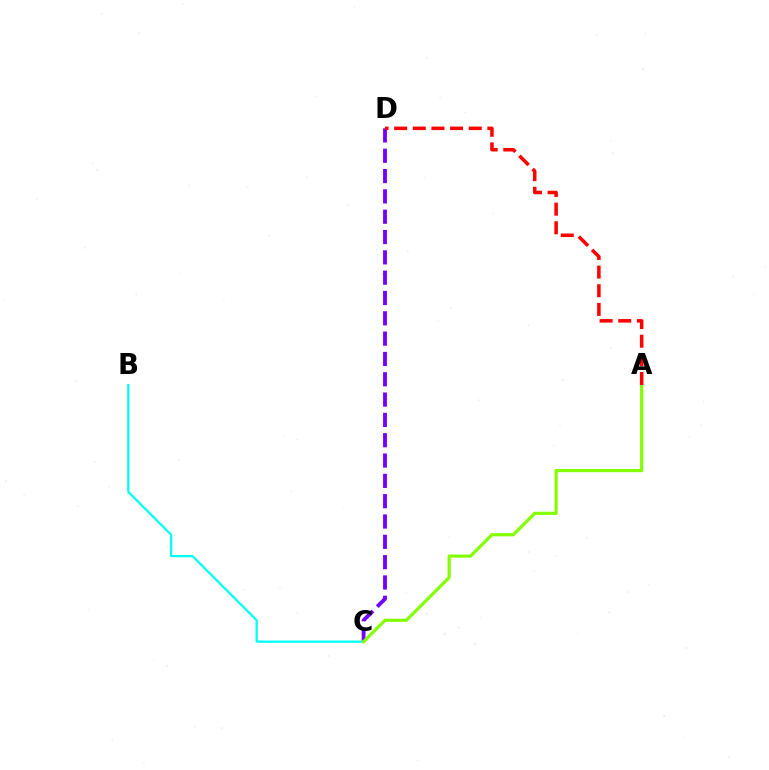{('C', 'D'): [{'color': '#7200ff', 'line_style': 'dashed', 'thickness': 2.76}], ('B', 'C'): [{'color': '#00fff6', 'line_style': 'solid', 'thickness': 1.61}], ('A', 'C'): [{'color': '#84ff00', 'line_style': 'solid', 'thickness': 2.3}], ('A', 'D'): [{'color': '#ff0000', 'line_style': 'dashed', 'thickness': 2.53}]}